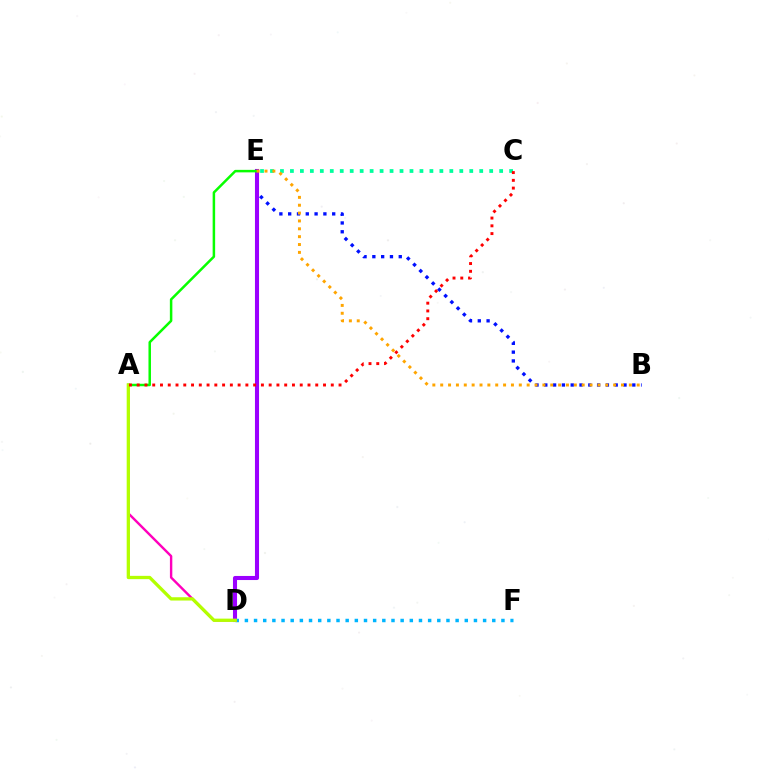{('D', 'F'): [{'color': '#00b5ff', 'line_style': 'dotted', 'thickness': 2.49}], ('A', 'D'): [{'color': '#ff00bd', 'line_style': 'solid', 'thickness': 1.73}, {'color': '#b3ff00', 'line_style': 'solid', 'thickness': 2.37}], ('C', 'E'): [{'color': '#00ff9d', 'line_style': 'dotted', 'thickness': 2.71}], ('B', 'E'): [{'color': '#0010ff', 'line_style': 'dotted', 'thickness': 2.39}, {'color': '#ffa500', 'line_style': 'dotted', 'thickness': 2.14}], ('D', 'E'): [{'color': '#9b00ff', 'line_style': 'solid', 'thickness': 2.94}], ('A', 'E'): [{'color': '#08ff00', 'line_style': 'solid', 'thickness': 1.8}], ('A', 'C'): [{'color': '#ff0000', 'line_style': 'dotted', 'thickness': 2.11}]}